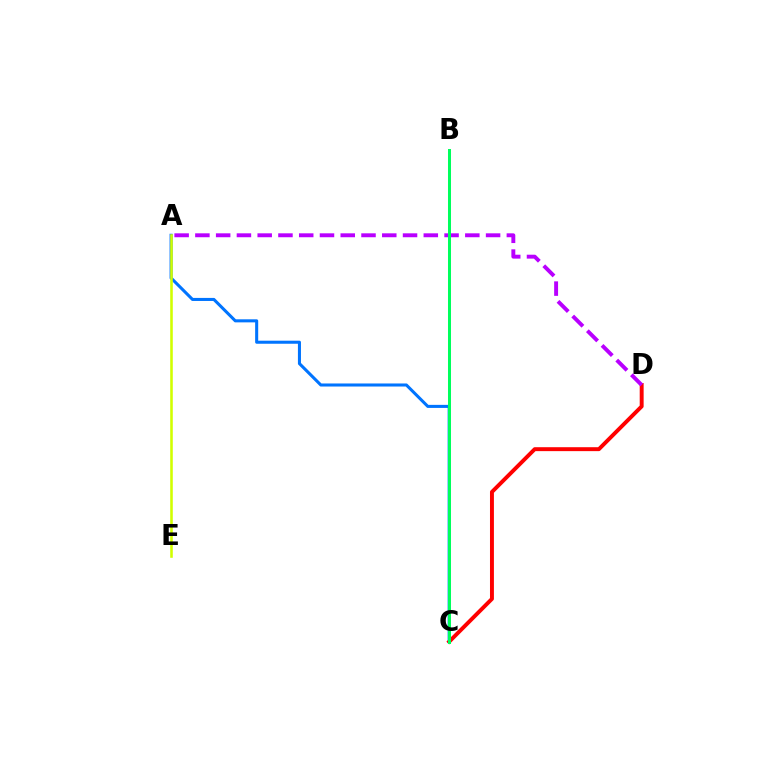{('A', 'C'): [{'color': '#0074ff', 'line_style': 'solid', 'thickness': 2.2}], ('C', 'D'): [{'color': '#ff0000', 'line_style': 'solid', 'thickness': 2.83}], ('A', 'E'): [{'color': '#d1ff00', 'line_style': 'solid', 'thickness': 1.85}], ('A', 'D'): [{'color': '#b900ff', 'line_style': 'dashed', 'thickness': 2.82}], ('B', 'C'): [{'color': '#00ff5c', 'line_style': 'solid', 'thickness': 2.17}]}